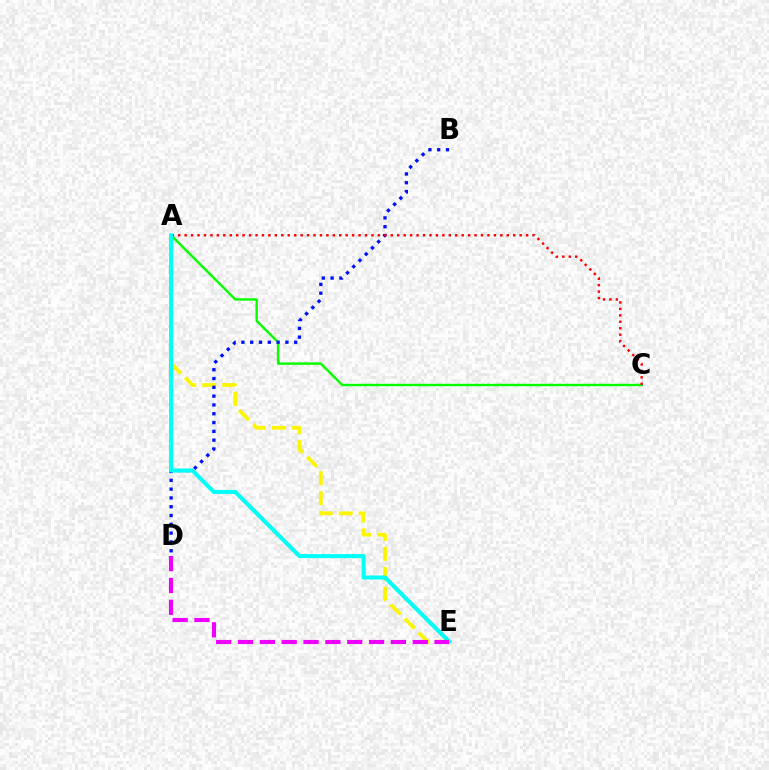{('A', 'C'): [{'color': '#08ff00', 'line_style': 'solid', 'thickness': 1.73}, {'color': '#ff0000', 'line_style': 'dotted', 'thickness': 1.75}], ('A', 'E'): [{'color': '#fcf500', 'line_style': 'dashed', 'thickness': 2.71}, {'color': '#00fff6', 'line_style': 'solid', 'thickness': 2.92}], ('B', 'D'): [{'color': '#0010ff', 'line_style': 'dotted', 'thickness': 2.39}], ('D', 'E'): [{'color': '#ee00ff', 'line_style': 'dashed', 'thickness': 2.97}]}